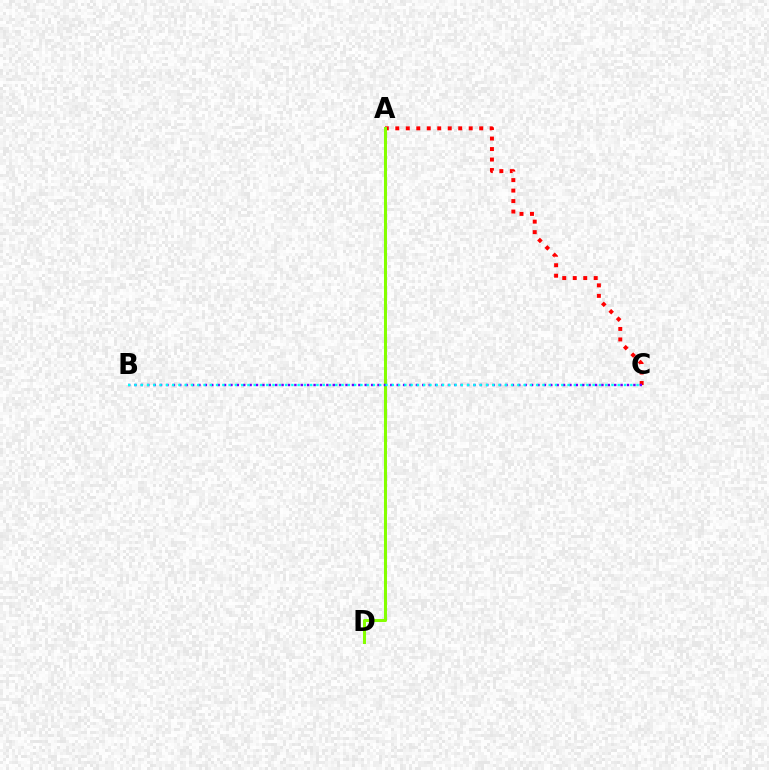{('A', 'C'): [{'color': '#ff0000', 'line_style': 'dotted', 'thickness': 2.85}], ('A', 'D'): [{'color': '#84ff00', 'line_style': 'solid', 'thickness': 2.19}], ('B', 'C'): [{'color': '#7200ff', 'line_style': 'dotted', 'thickness': 1.74}, {'color': '#00fff6', 'line_style': 'dotted', 'thickness': 1.71}]}